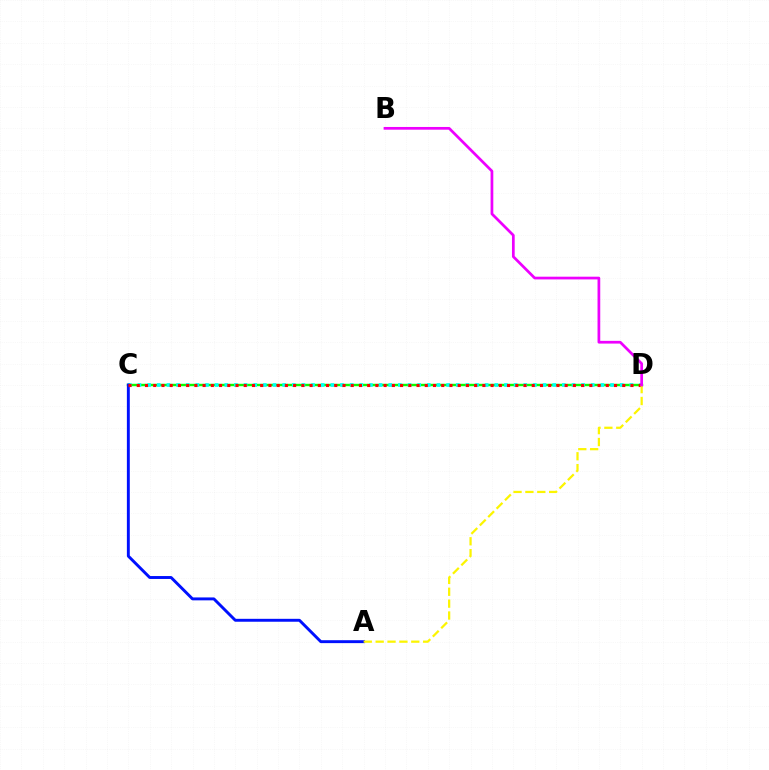{('C', 'D'): [{'color': '#08ff00', 'line_style': 'solid', 'thickness': 1.75}, {'color': '#00fff6', 'line_style': 'dotted', 'thickness': 2.62}, {'color': '#ff0000', 'line_style': 'dotted', 'thickness': 2.24}], ('A', 'C'): [{'color': '#0010ff', 'line_style': 'solid', 'thickness': 2.1}], ('A', 'D'): [{'color': '#fcf500', 'line_style': 'dashed', 'thickness': 1.61}], ('B', 'D'): [{'color': '#ee00ff', 'line_style': 'solid', 'thickness': 1.96}]}